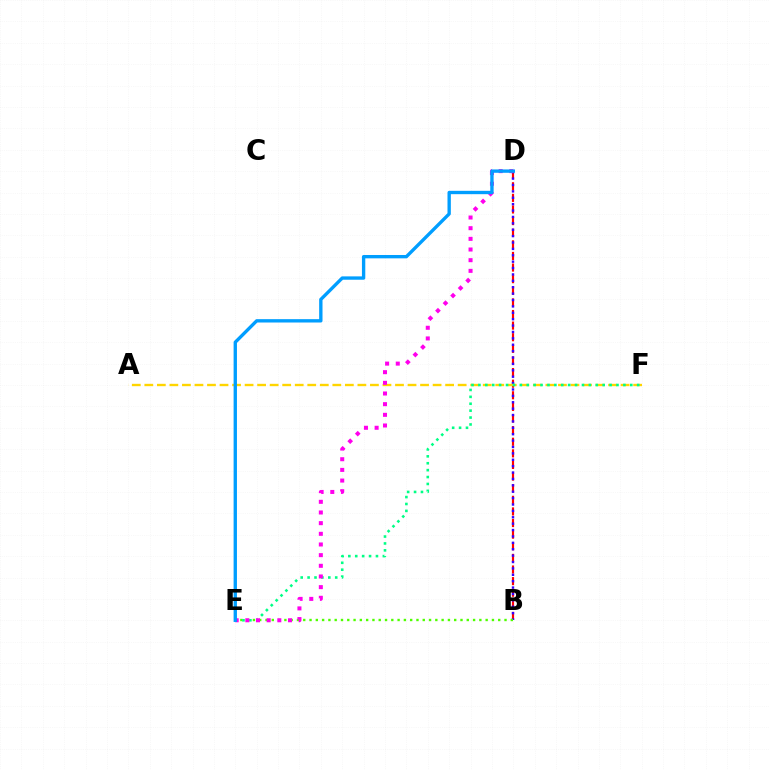{('B', 'D'): [{'color': '#ff0000', 'line_style': 'dashed', 'thickness': 1.58}, {'color': '#3700ff', 'line_style': 'dotted', 'thickness': 1.74}], ('B', 'E'): [{'color': '#4fff00', 'line_style': 'dotted', 'thickness': 1.71}], ('A', 'F'): [{'color': '#ffd500', 'line_style': 'dashed', 'thickness': 1.7}], ('E', 'F'): [{'color': '#00ff86', 'line_style': 'dotted', 'thickness': 1.88}], ('D', 'E'): [{'color': '#ff00ed', 'line_style': 'dotted', 'thickness': 2.9}, {'color': '#009eff', 'line_style': 'solid', 'thickness': 2.41}]}